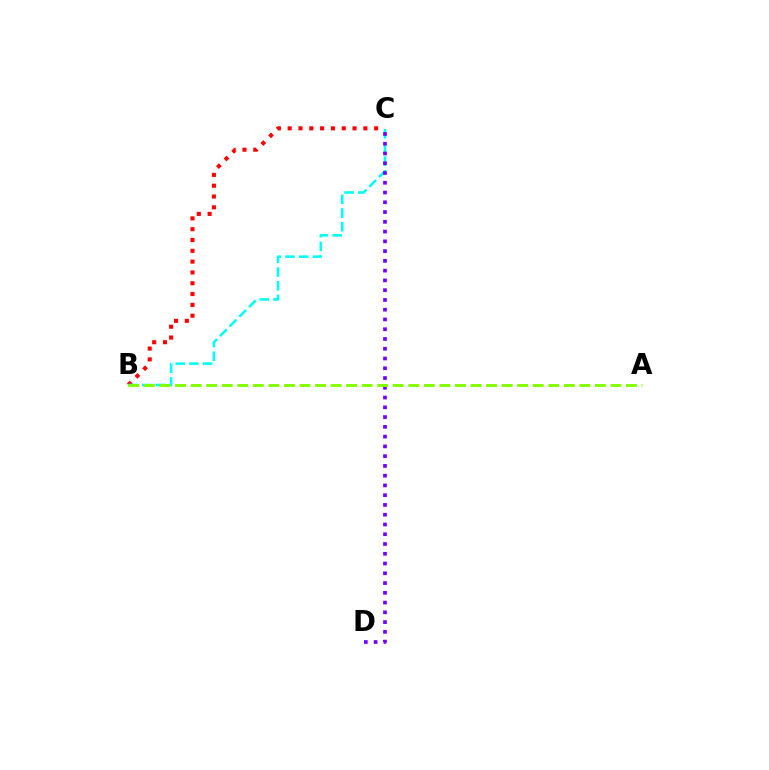{('B', 'C'): [{'color': '#ff0000', 'line_style': 'dotted', 'thickness': 2.94}, {'color': '#00fff6', 'line_style': 'dashed', 'thickness': 1.86}], ('C', 'D'): [{'color': '#7200ff', 'line_style': 'dotted', 'thickness': 2.65}], ('A', 'B'): [{'color': '#84ff00', 'line_style': 'dashed', 'thickness': 2.11}]}